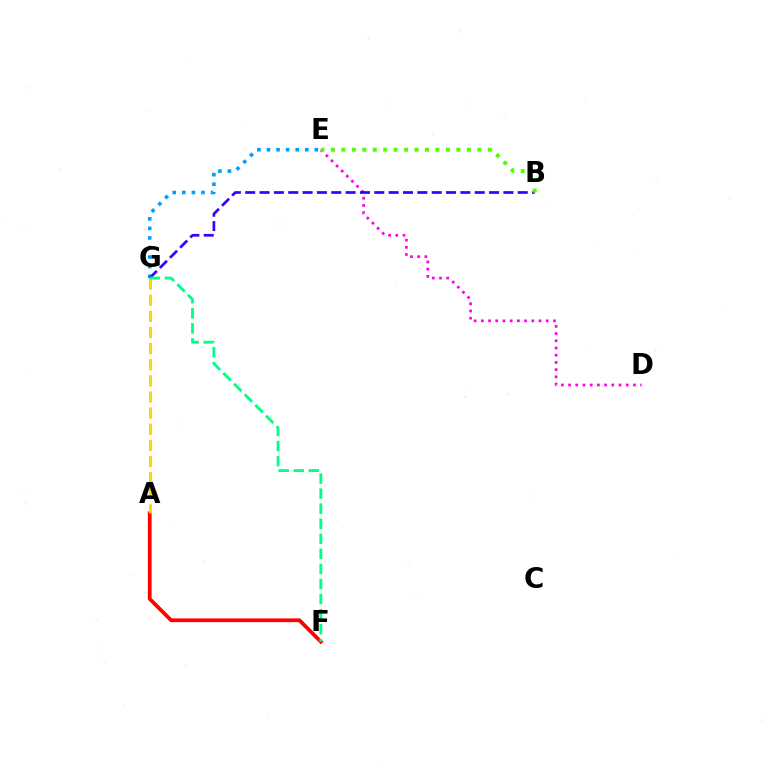{('E', 'G'): [{'color': '#009eff', 'line_style': 'dotted', 'thickness': 2.6}], ('D', 'E'): [{'color': '#ff00ed', 'line_style': 'dotted', 'thickness': 1.96}], ('B', 'G'): [{'color': '#3700ff', 'line_style': 'dashed', 'thickness': 1.95}], ('A', 'F'): [{'color': '#ff0000', 'line_style': 'solid', 'thickness': 2.7}], ('A', 'G'): [{'color': '#ffd500', 'line_style': 'dashed', 'thickness': 2.19}], ('B', 'E'): [{'color': '#4fff00', 'line_style': 'dotted', 'thickness': 2.84}], ('F', 'G'): [{'color': '#00ff86', 'line_style': 'dashed', 'thickness': 2.05}]}